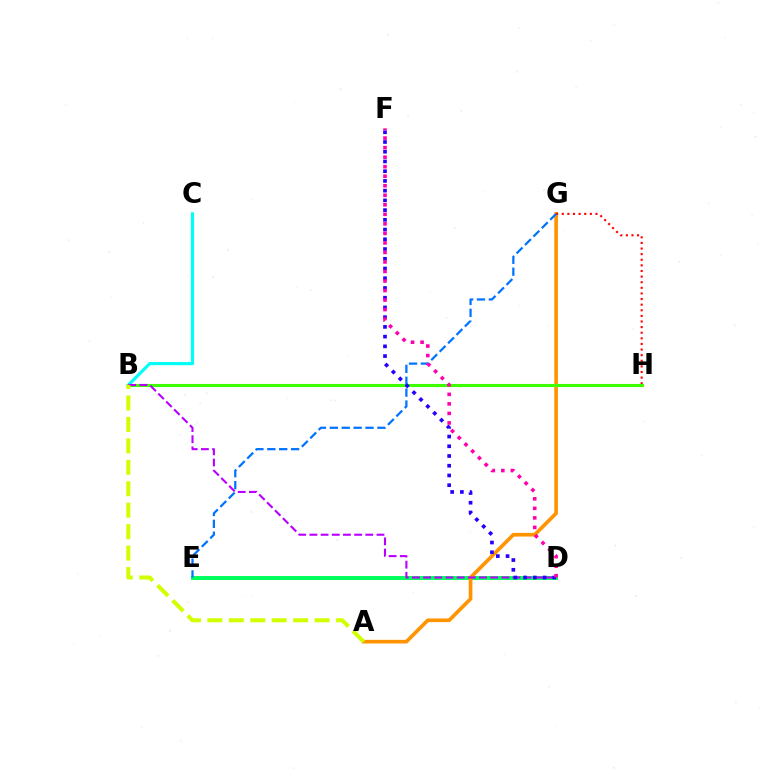{('D', 'E'): [{'color': '#00ff5c', 'line_style': 'solid', 'thickness': 2.84}], ('A', 'G'): [{'color': '#ff9400', 'line_style': 'solid', 'thickness': 2.64}], ('G', 'H'): [{'color': '#ff0000', 'line_style': 'dotted', 'thickness': 1.52}], ('B', 'C'): [{'color': '#00fff6', 'line_style': 'solid', 'thickness': 2.28}], ('B', 'H'): [{'color': '#3dff00', 'line_style': 'solid', 'thickness': 2.22}], ('B', 'D'): [{'color': '#b900ff', 'line_style': 'dashed', 'thickness': 1.52}], ('E', 'G'): [{'color': '#0074ff', 'line_style': 'dashed', 'thickness': 1.62}], ('A', 'B'): [{'color': '#d1ff00', 'line_style': 'dashed', 'thickness': 2.91}], ('D', 'F'): [{'color': '#2500ff', 'line_style': 'dotted', 'thickness': 2.64}, {'color': '#ff00ac', 'line_style': 'dotted', 'thickness': 2.59}]}